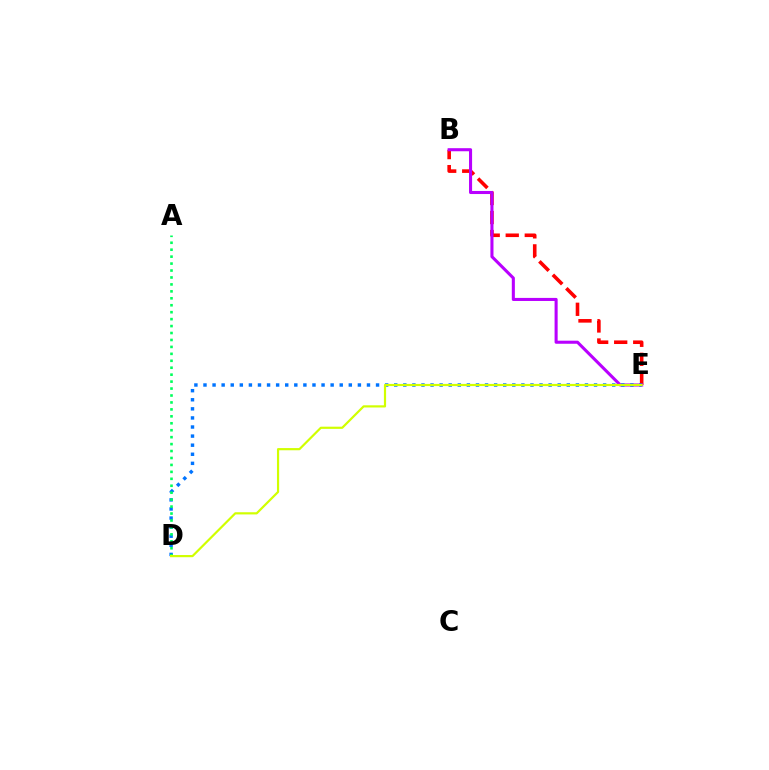{('B', 'E'): [{'color': '#ff0000', 'line_style': 'dashed', 'thickness': 2.59}, {'color': '#b900ff', 'line_style': 'solid', 'thickness': 2.21}], ('D', 'E'): [{'color': '#0074ff', 'line_style': 'dotted', 'thickness': 2.47}, {'color': '#d1ff00', 'line_style': 'solid', 'thickness': 1.58}], ('A', 'D'): [{'color': '#00ff5c', 'line_style': 'dotted', 'thickness': 1.89}]}